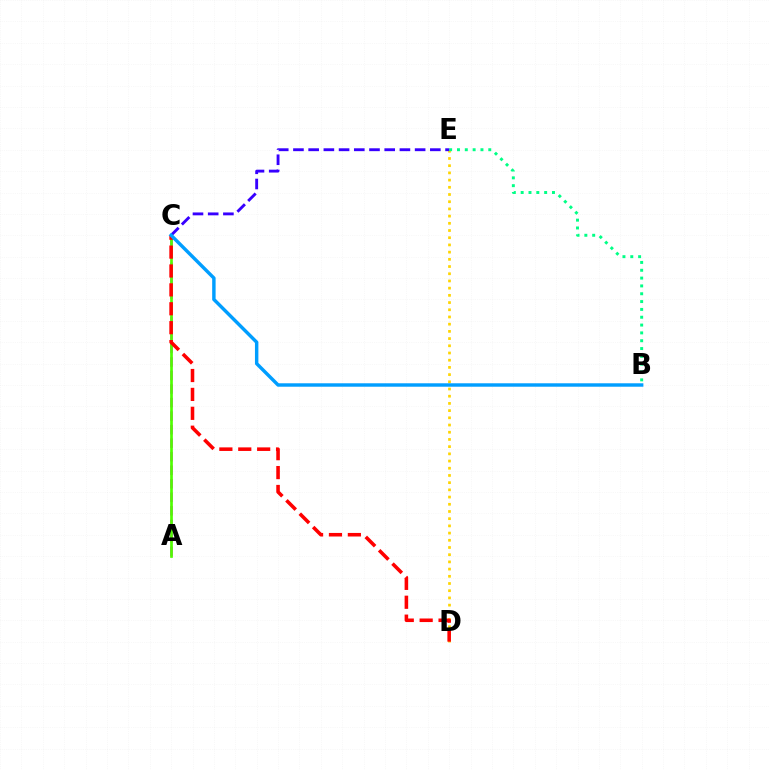{('A', 'C'): [{'color': '#ff00ed', 'line_style': 'dashed', 'thickness': 1.84}, {'color': '#4fff00', 'line_style': 'solid', 'thickness': 1.93}], ('D', 'E'): [{'color': '#ffd500', 'line_style': 'dotted', 'thickness': 1.96}], ('B', 'E'): [{'color': '#00ff86', 'line_style': 'dotted', 'thickness': 2.13}], ('C', 'D'): [{'color': '#ff0000', 'line_style': 'dashed', 'thickness': 2.57}], ('C', 'E'): [{'color': '#3700ff', 'line_style': 'dashed', 'thickness': 2.07}], ('B', 'C'): [{'color': '#009eff', 'line_style': 'solid', 'thickness': 2.47}]}